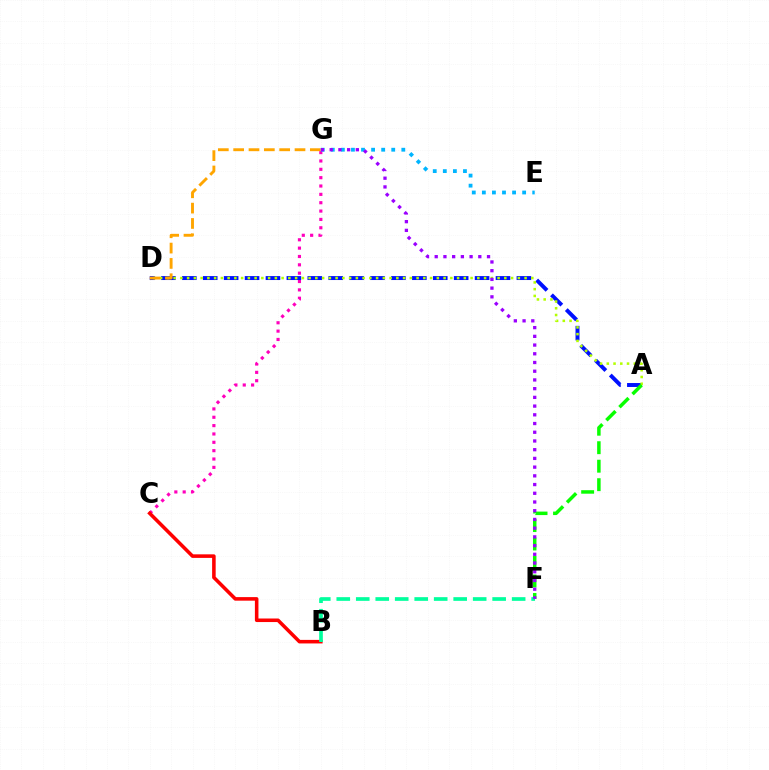{('C', 'G'): [{'color': '#ff00bd', 'line_style': 'dotted', 'thickness': 2.27}], ('A', 'D'): [{'color': '#0010ff', 'line_style': 'dashed', 'thickness': 2.84}, {'color': '#b3ff00', 'line_style': 'dotted', 'thickness': 1.83}], ('B', 'C'): [{'color': '#ff0000', 'line_style': 'solid', 'thickness': 2.56}], ('A', 'F'): [{'color': '#08ff00', 'line_style': 'dashed', 'thickness': 2.51}], ('D', 'G'): [{'color': '#ffa500', 'line_style': 'dashed', 'thickness': 2.08}], ('B', 'F'): [{'color': '#00ff9d', 'line_style': 'dashed', 'thickness': 2.65}], ('E', 'G'): [{'color': '#00b5ff', 'line_style': 'dotted', 'thickness': 2.74}], ('F', 'G'): [{'color': '#9b00ff', 'line_style': 'dotted', 'thickness': 2.37}]}